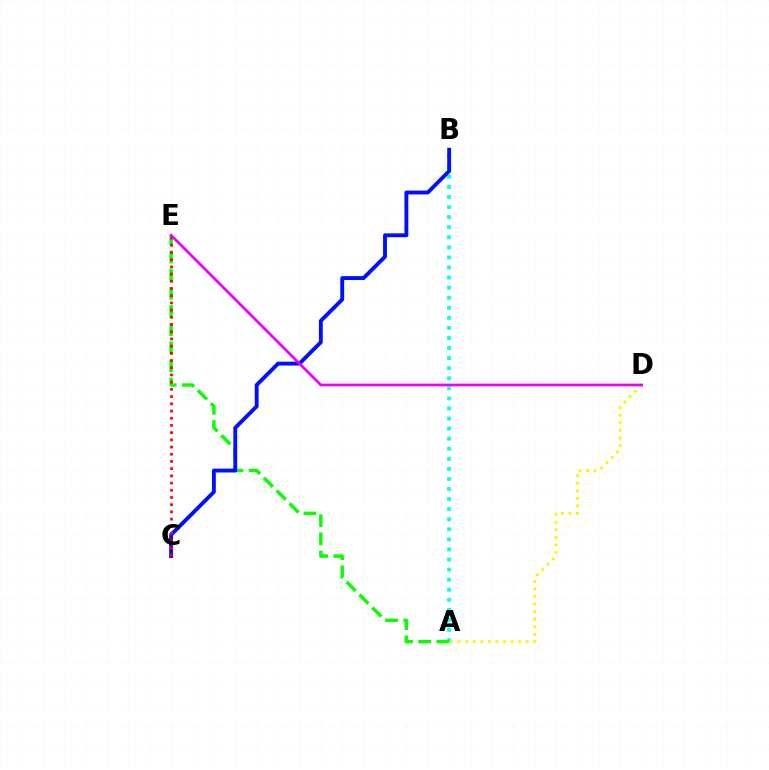{('A', 'B'): [{'color': '#00fff6', 'line_style': 'dotted', 'thickness': 2.74}], ('A', 'D'): [{'color': '#fcf500', 'line_style': 'dotted', 'thickness': 2.05}], ('A', 'E'): [{'color': '#08ff00', 'line_style': 'dashed', 'thickness': 2.47}], ('B', 'C'): [{'color': '#0010ff', 'line_style': 'solid', 'thickness': 2.79}], ('C', 'E'): [{'color': '#ff0000', 'line_style': 'dotted', 'thickness': 1.96}], ('D', 'E'): [{'color': '#ee00ff', 'line_style': 'solid', 'thickness': 1.95}]}